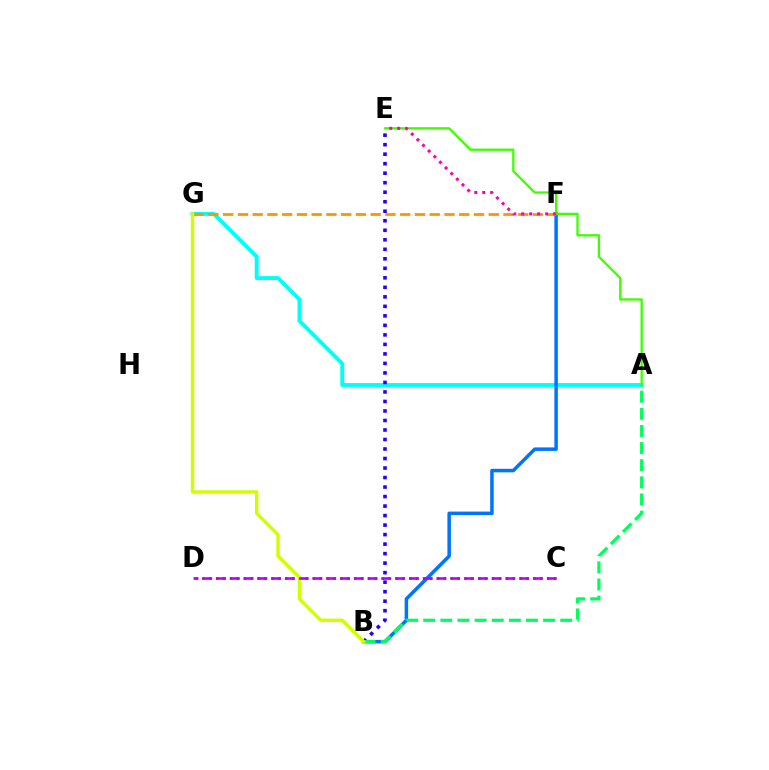{('A', 'G'): [{'color': '#00fff6', 'line_style': 'solid', 'thickness': 2.8}], ('B', 'F'): [{'color': '#0074ff', 'line_style': 'solid', 'thickness': 2.53}], ('C', 'D'): [{'color': '#ff0000', 'line_style': 'dotted', 'thickness': 1.87}, {'color': '#b900ff', 'line_style': 'dashed', 'thickness': 1.87}], ('B', 'E'): [{'color': '#2500ff', 'line_style': 'dotted', 'thickness': 2.58}], ('F', 'G'): [{'color': '#ff9400', 'line_style': 'dashed', 'thickness': 2.0}], ('A', 'B'): [{'color': '#00ff5c', 'line_style': 'dashed', 'thickness': 2.33}], ('B', 'G'): [{'color': '#d1ff00', 'line_style': 'solid', 'thickness': 2.46}], ('A', 'E'): [{'color': '#3dff00', 'line_style': 'solid', 'thickness': 1.65}], ('E', 'F'): [{'color': '#ff00ac', 'line_style': 'dotted', 'thickness': 2.17}]}